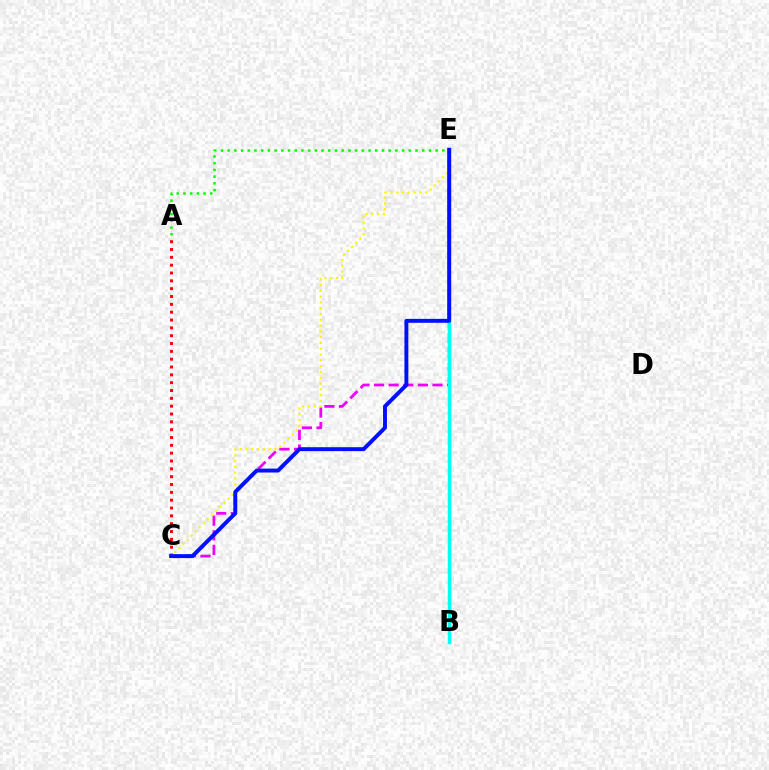{('C', 'E'): [{'color': '#ee00ff', 'line_style': 'dashed', 'thickness': 1.99}, {'color': '#fcf500', 'line_style': 'dotted', 'thickness': 1.57}, {'color': '#0010ff', 'line_style': 'solid', 'thickness': 2.83}], ('A', 'E'): [{'color': '#08ff00', 'line_style': 'dotted', 'thickness': 1.82}], ('B', 'E'): [{'color': '#00fff6', 'line_style': 'solid', 'thickness': 2.52}], ('A', 'C'): [{'color': '#ff0000', 'line_style': 'dotted', 'thickness': 2.13}]}